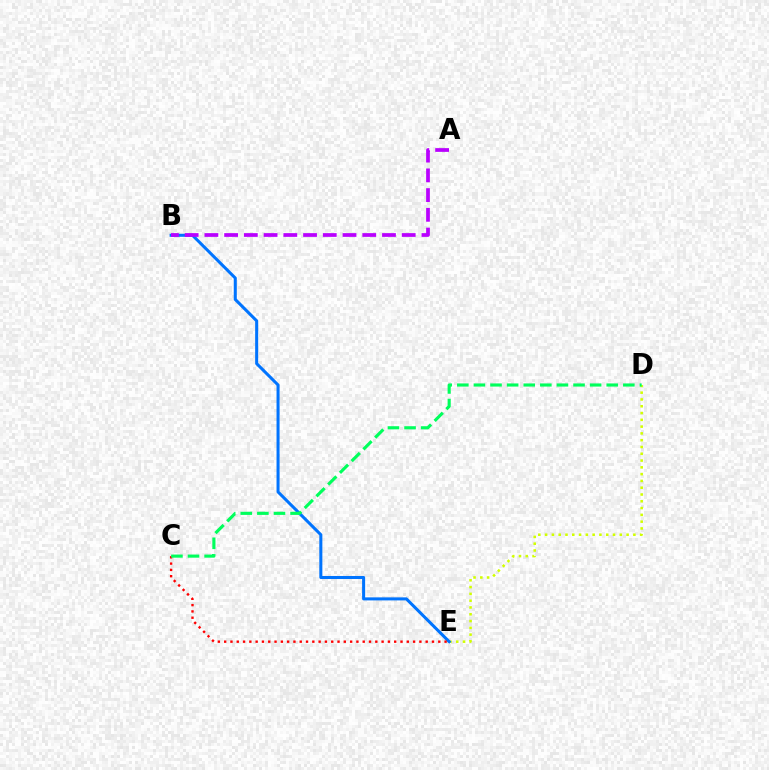{('D', 'E'): [{'color': '#d1ff00', 'line_style': 'dotted', 'thickness': 1.84}], ('B', 'E'): [{'color': '#0074ff', 'line_style': 'solid', 'thickness': 2.19}], ('C', 'E'): [{'color': '#ff0000', 'line_style': 'dotted', 'thickness': 1.71}], ('A', 'B'): [{'color': '#b900ff', 'line_style': 'dashed', 'thickness': 2.68}], ('C', 'D'): [{'color': '#00ff5c', 'line_style': 'dashed', 'thickness': 2.26}]}